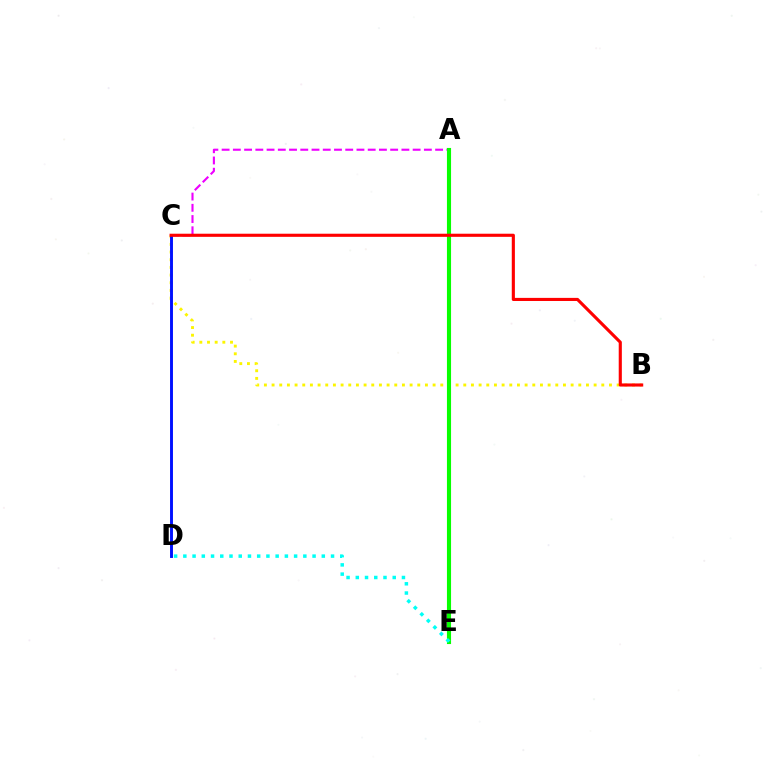{('A', 'C'): [{'color': '#ee00ff', 'line_style': 'dashed', 'thickness': 1.53}], ('B', 'C'): [{'color': '#fcf500', 'line_style': 'dotted', 'thickness': 2.08}, {'color': '#ff0000', 'line_style': 'solid', 'thickness': 2.25}], ('C', 'D'): [{'color': '#0010ff', 'line_style': 'solid', 'thickness': 2.1}], ('A', 'E'): [{'color': '#08ff00', 'line_style': 'solid', 'thickness': 2.96}], ('D', 'E'): [{'color': '#00fff6', 'line_style': 'dotted', 'thickness': 2.51}]}